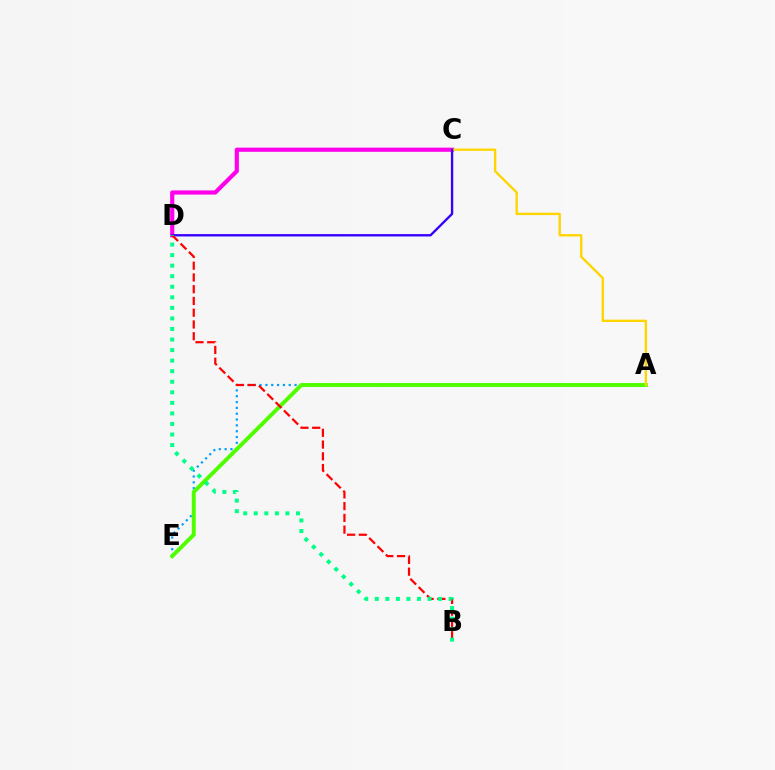{('A', 'E'): [{'color': '#009eff', 'line_style': 'dotted', 'thickness': 1.58}, {'color': '#4fff00', 'line_style': 'solid', 'thickness': 2.84}], ('C', 'D'): [{'color': '#ff00ed', 'line_style': 'solid', 'thickness': 3.0}, {'color': '#3700ff', 'line_style': 'solid', 'thickness': 1.69}], ('A', 'C'): [{'color': '#ffd500', 'line_style': 'solid', 'thickness': 1.69}], ('B', 'D'): [{'color': '#ff0000', 'line_style': 'dashed', 'thickness': 1.6}, {'color': '#00ff86', 'line_style': 'dotted', 'thickness': 2.87}]}